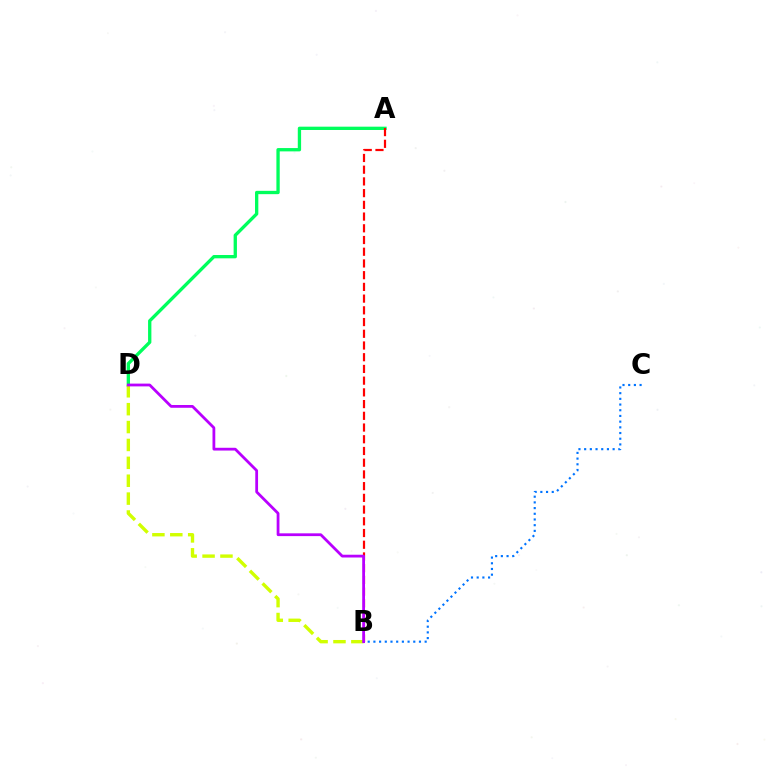{('B', 'C'): [{'color': '#0074ff', 'line_style': 'dotted', 'thickness': 1.55}], ('A', 'D'): [{'color': '#00ff5c', 'line_style': 'solid', 'thickness': 2.39}], ('A', 'B'): [{'color': '#ff0000', 'line_style': 'dashed', 'thickness': 1.59}], ('B', 'D'): [{'color': '#d1ff00', 'line_style': 'dashed', 'thickness': 2.43}, {'color': '#b900ff', 'line_style': 'solid', 'thickness': 2.0}]}